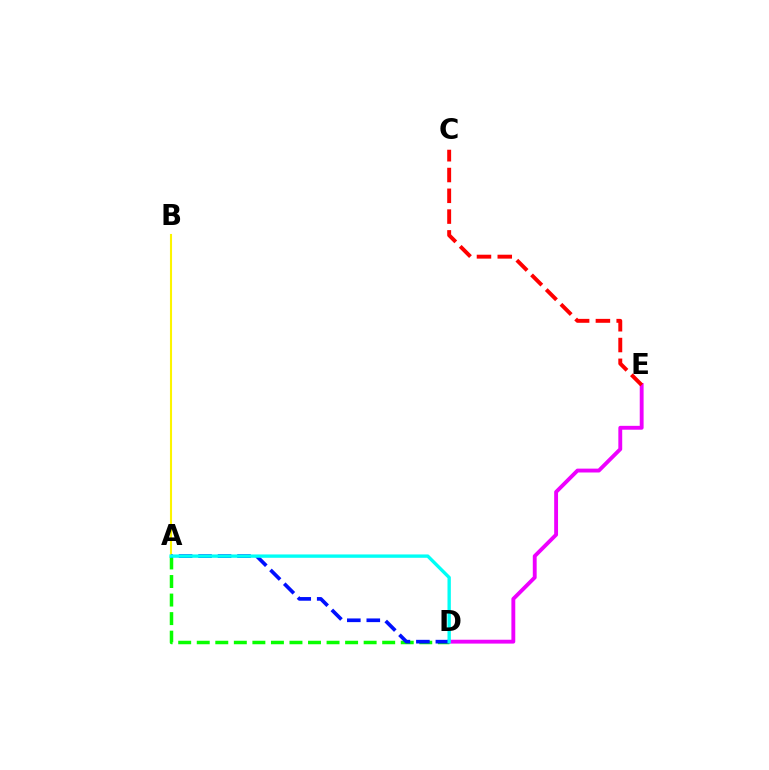{('D', 'E'): [{'color': '#ee00ff', 'line_style': 'solid', 'thickness': 2.78}], ('A', 'B'): [{'color': '#fcf500', 'line_style': 'solid', 'thickness': 1.51}], ('A', 'D'): [{'color': '#08ff00', 'line_style': 'dashed', 'thickness': 2.52}, {'color': '#0010ff', 'line_style': 'dashed', 'thickness': 2.65}, {'color': '#00fff6', 'line_style': 'solid', 'thickness': 2.42}], ('C', 'E'): [{'color': '#ff0000', 'line_style': 'dashed', 'thickness': 2.82}]}